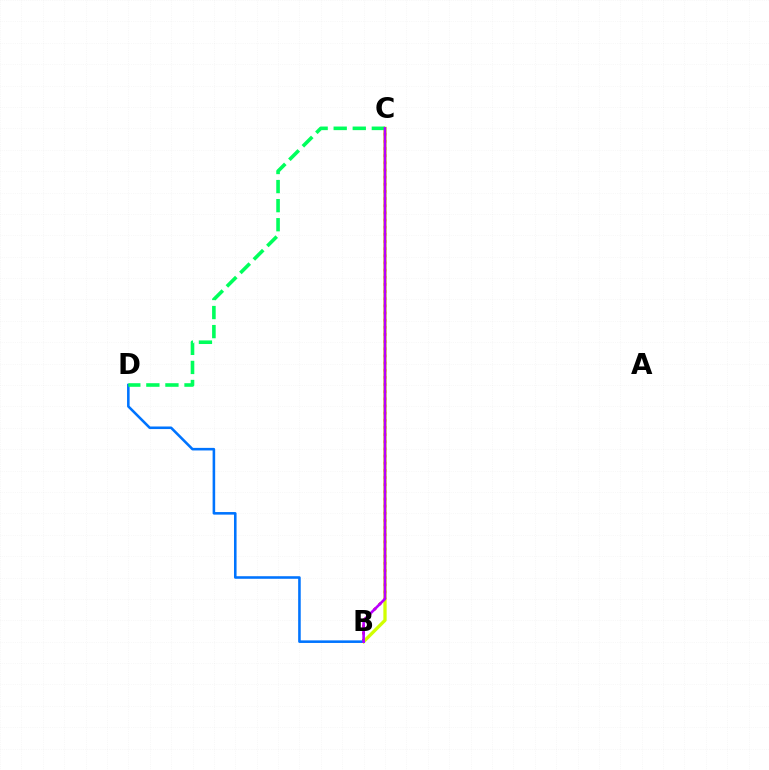{('B', 'C'): [{'color': '#ff0000', 'line_style': 'dotted', 'thickness': 1.94}, {'color': '#d1ff00', 'line_style': 'solid', 'thickness': 2.37}, {'color': '#b900ff', 'line_style': 'solid', 'thickness': 1.88}], ('B', 'D'): [{'color': '#0074ff', 'line_style': 'solid', 'thickness': 1.85}], ('C', 'D'): [{'color': '#00ff5c', 'line_style': 'dashed', 'thickness': 2.59}]}